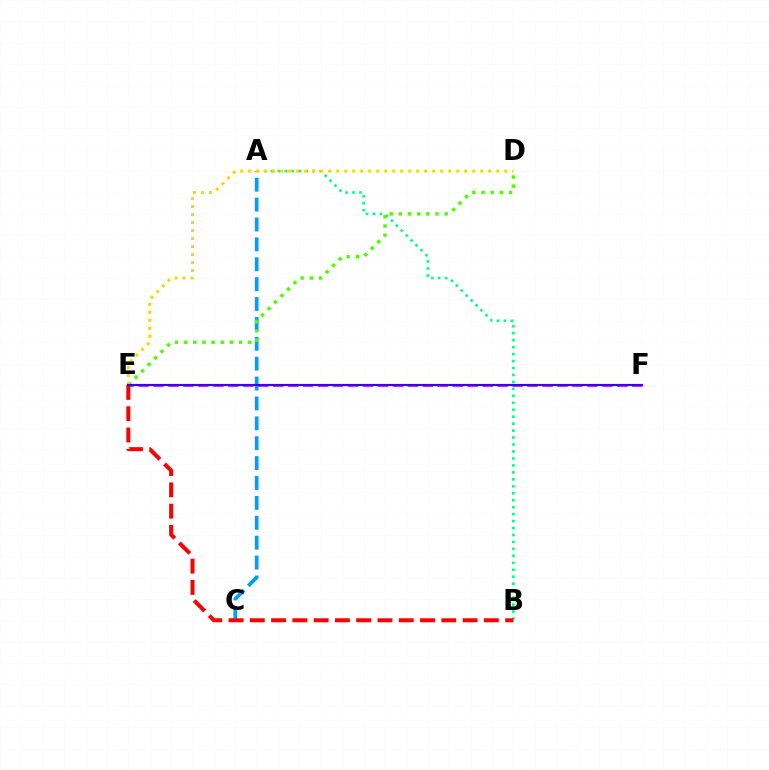{('A', 'C'): [{'color': '#009eff', 'line_style': 'dashed', 'thickness': 2.7}], ('A', 'B'): [{'color': '#00ff86', 'line_style': 'dotted', 'thickness': 1.89}], ('D', 'E'): [{'color': '#4fff00', 'line_style': 'dotted', 'thickness': 2.49}, {'color': '#ffd500', 'line_style': 'dotted', 'thickness': 2.17}], ('E', 'F'): [{'color': '#ff00ed', 'line_style': 'dashed', 'thickness': 2.03}, {'color': '#3700ff', 'line_style': 'solid', 'thickness': 1.54}], ('B', 'E'): [{'color': '#ff0000', 'line_style': 'dashed', 'thickness': 2.89}]}